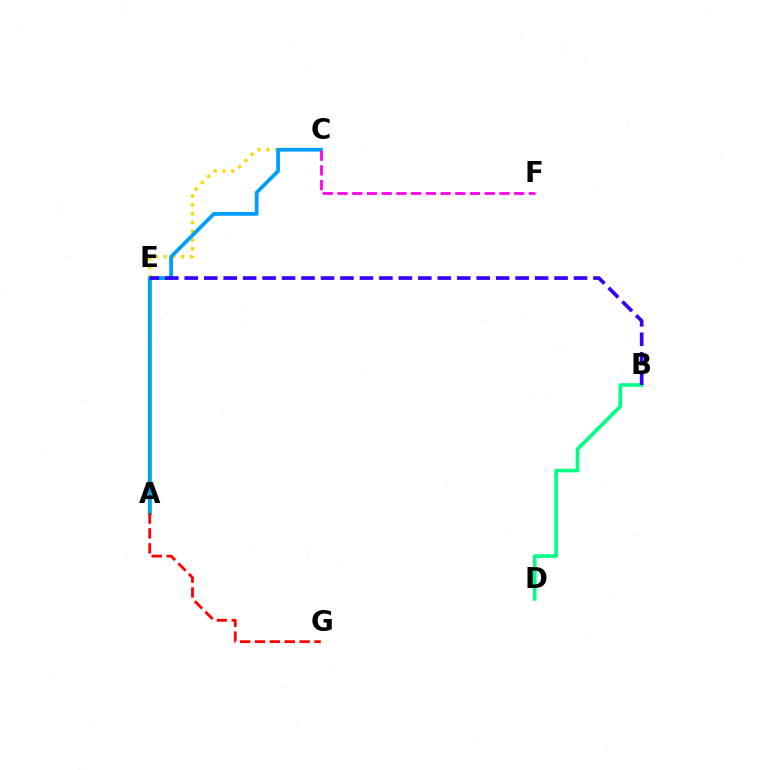{('A', 'E'): [{'color': '#4fff00', 'line_style': 'solid', 'thickness': 2.1}], ('C', 'E'): [{'color': '#ffd500', 'line_style': 'dotted', 'thickness': 2.39}], ('A', 'C'): [{'color': '#009eff', 'line_style': 'solid', 'thickness': 2.7}], ('C', 'F'): [{'color': '#ff00ed', 'line_style': 'dashed', 'thickness': 2.0}], ('B', 'D'): [{'color': '#00ff86', 'line_style': 'solid', 'thickness': 2.61}], ('B', 'E'): [{'color': '#3700ff', 'line_style': 'dashed', 'thickness': 2.64}], ('A', 'G'): [{'color': '#ff0000', 'line_style': 'dashed', 'thickness': 2.02}]}